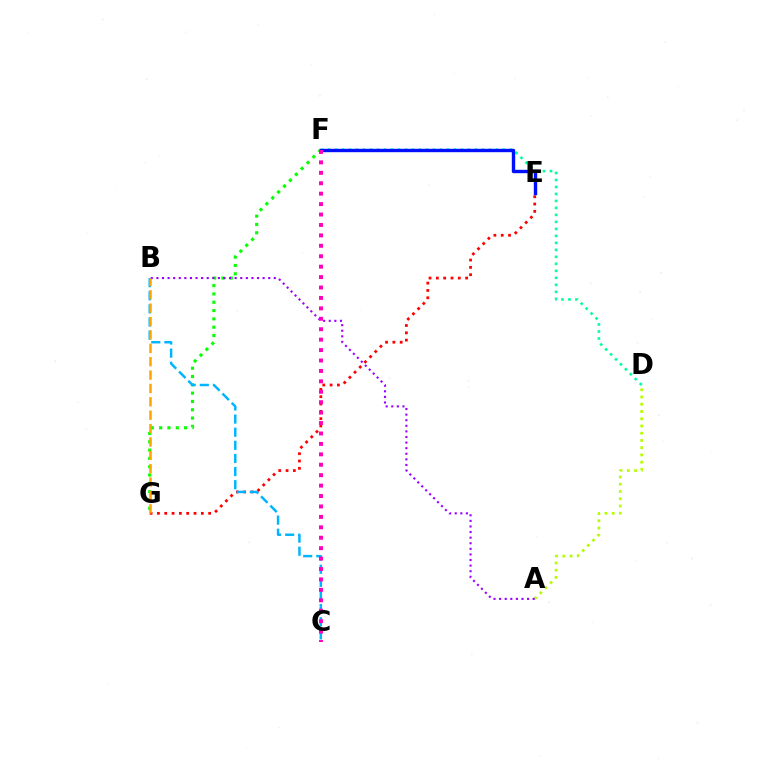{('F', 'G'): [{'color': '#08ff00', 'line_style': 'dotted', 'thickness': 2.26}], ('E', 'G'): [{'color': '#ff0000', 'line_style': 'dotted', 'thickness': 1.99}], ('A', 'D'): [{'color': '#b3ff00', 'line_style': 'dotted', 'thickness': 1.97}], ('B', 'C'): [{'color': '#00b5ff', 'line_style': 'dashed', 'thickness': 1.78}], ('D', 'F'): [{'color': '#00ff9d', 'line_style': 'dotted', 'thickness': 1.9}], ('A', 'B'): [{'color': '#9b00ff', 'line_style': 'dotted', 'thickness': 1.52}], ('B', 'G'): [{'color': '#ffa500', 'line_style': 'dashed', 'thickness': 1.82}], ('E', 'F'): [{'color': '#0010ff', 'line_style': 'solid', 'thickness': 2.44}], ('C', 'F'): [{'color': '#ff00bd', 'line_style': 'dotted', 'thickness': 2.83}]}